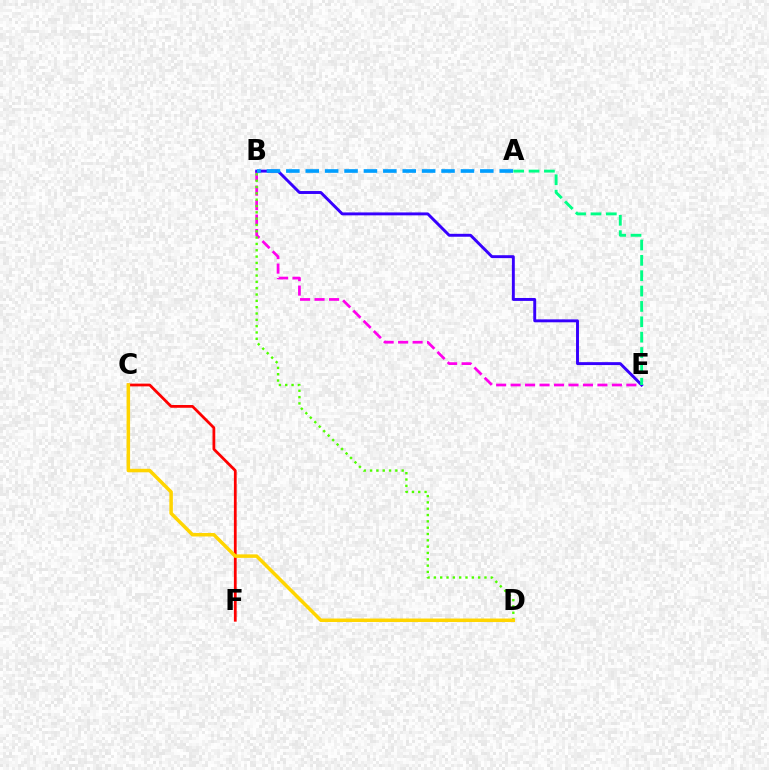{('B', 'E'): [{'color': '#ff00ed', 'line_style': 'dashed', 'thickness': 1.97}, {'color': '#3700ff', 'line_style': 'solid', 'thickness': 2.1}], ('A', 'E'): [{'color': '#00ff86', 'line_style': 'dashed', 'thickness': 2.09}], ('A', 'B'): [{'color': '#009eff', 'line_style': 'dashed', 'thickness': 2.64}], ('B', 'D'): [{'color': '#4fff00', 'line_style': 'dotted', 'thickness': 1.72}], ('C', 'F'): [{'color': '#ff0000', 'line_style': 'solid', 'thickness': 1.99}], ('C', 'D'): [{'color': '#ffd500', 'line_style': 'solid', 'thickness': 2.53}]}